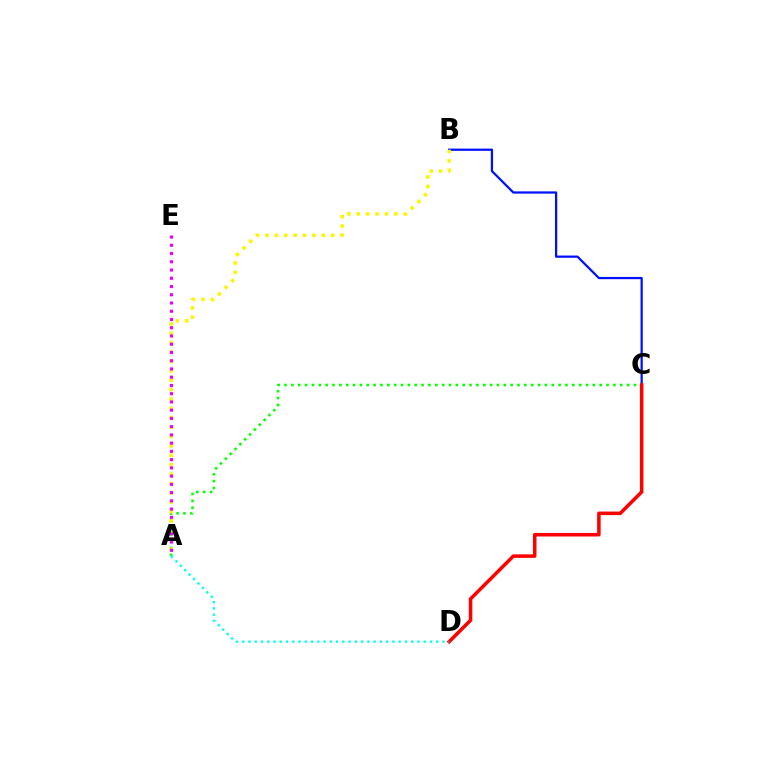{('B', 'C'): [{'color': '#0010ff', 'line_style': 'solid', 'thickness': 1.62}], ('A', 'C'): [{'color': '#08ff00', 'line_style': 'dotted', 'thickness': 1.86}], ('C', 'D'): [{'color': '#ff0000', 'line_style': 'solid', 'thickness': 2.55}], ('A', 'B'): [{'color': '#fcf500', 'line_style': 'dotted', 'thickness': 2.55}], ('A', 'D'): [{'color': '#00fff6', 'line_style': 'dotted', 'thickness': 1.7}], ('A', 'E'): [{'color': '#ee00ff', 'line_style': 'dotted', 'thickness': 2.24}]}